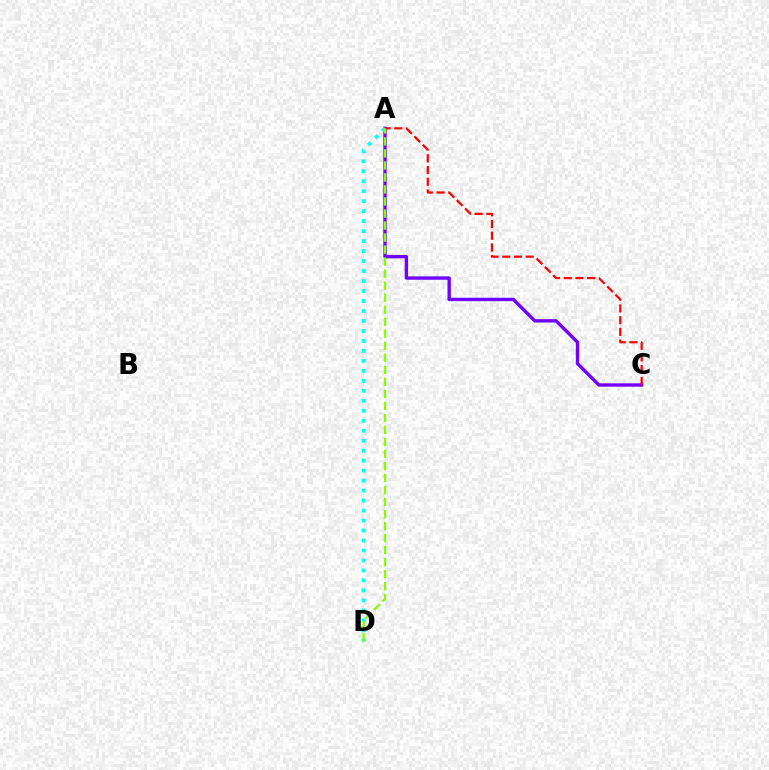{('A', 'C'): [{'color': '#7200ff', 'line_style': 'solid', 'thickness': 2.43}, {'color': '#ff0000', 'line_style': 'dashed', 'thickness': 1.59}], ('A', 'D'): [{'color': '#00fff6', 'line_style': 'dotted', 'thickness': 2.71}, {'color': '#84ff00', 'line_style': 'dashed', 'thickness': 1.63}]}